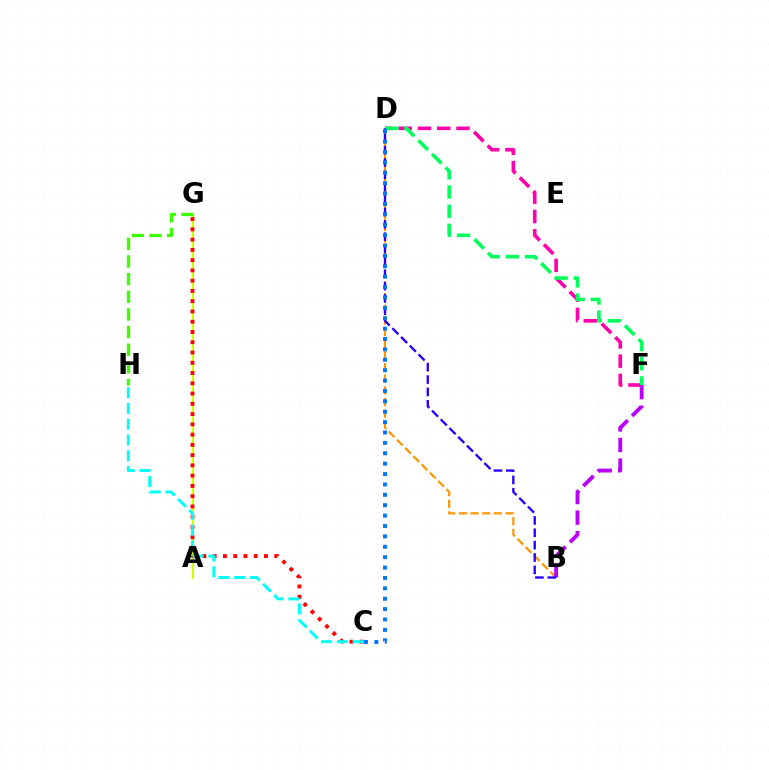{('A', 'G'): [{'color': '#d1ff00', 'line_style': 'solid', 'thickness': 1.5}], ('D', 'F'): [{'color': '#ff00ac', 'line_style': 'dashed', 'thickness': 2.62}, {'color': '#00ff5c', 'line_style': 'dashed', 'thickness': 2.61}], ('B', 'D'): [{'color': '#ff9400', 'line_style': 'dashed', 'thickness': 1.58}, {'color': '#2500ff', 'line_style': 'dashed', 'thickness': 1.68}], ('B', 'F'): [{'color': '#b900ff', 'line_style': 'dashed', 'thickness': 2.79}], ('C', 'G'): [{'color': '#ff0000', 'line_style': 'dotted', 'thickness': 2.79}], ('C', 'H'): [{'color': '#00fff6', 'line_style': 'dashed', 'thickness': 2.14}], ('G', 'H'): [{'color': '#3dff00', 'line_style': 'dashed', 'thickness': 2.4}], ('C', 'D'): [{'color': '#0074ff', 'line_style': 'dotted', 'thickness': 2.82}]}